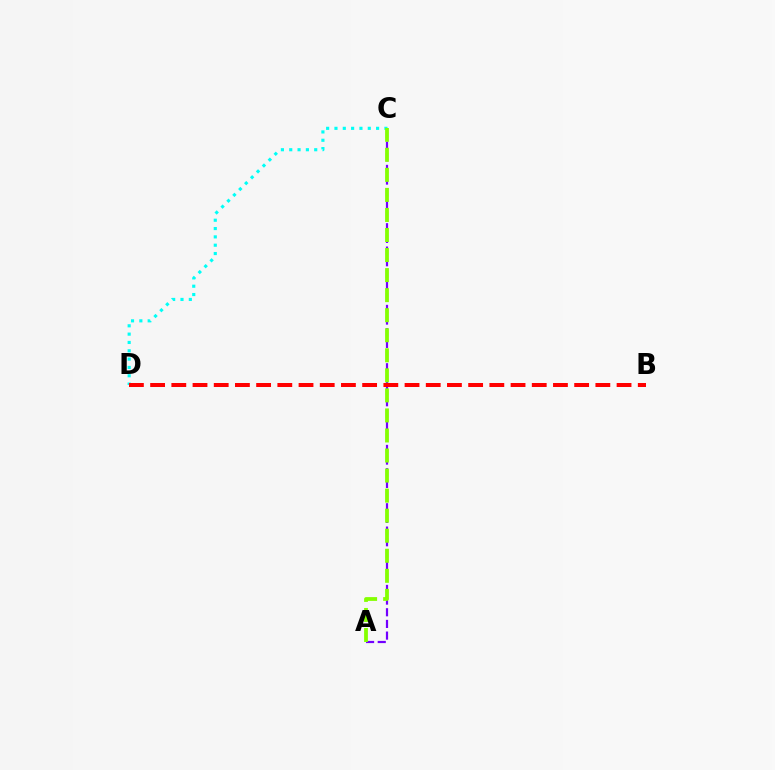{('A', 'C'): [{'color': '#7200ff', 'line_style': 'dashed', 'thickness': 1.58}, {'color': '#84ff00', 'line_style': 'dashed', 'thickness': 2.72}], ('C', 'D'): [{'color': '#00fff6', 'line_style': 'dotted', 'thickness': 2.26}], ('B', 'D'): [{'color': '#ff0000', 'line_style': 'dashed', 'thickness': 2.88}]}